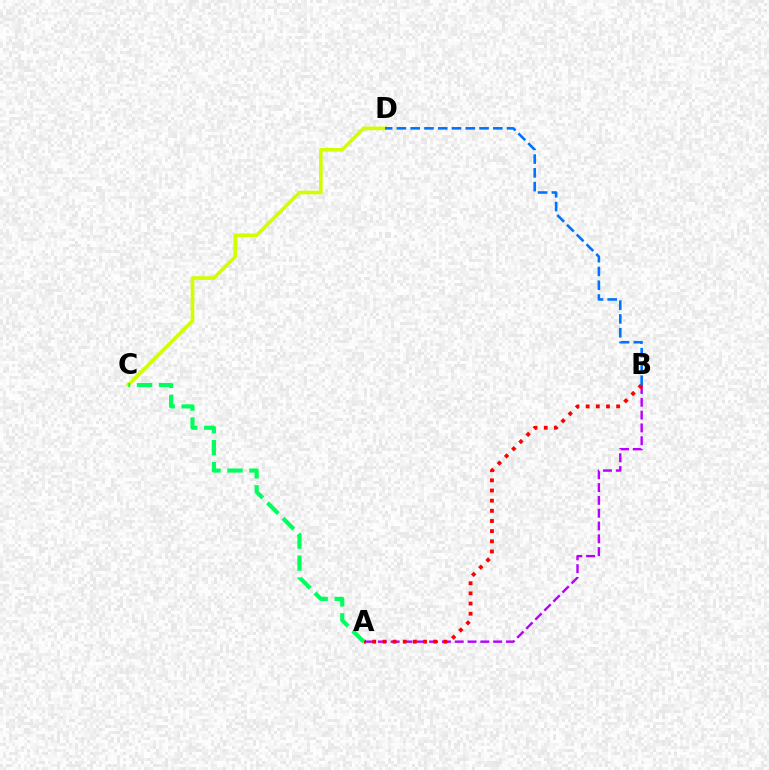{('C', 'D'): [{'color': '#d1ff00', 'line_style': 'solid', 'thickness': 2.63}], ('A', 'B'): [{'color': '#b900ff', 'line_style': 'dashed', 'thickness': 1.74}, {'color': '#ff0000', 'line_style': 'dotted', 'thickness': 2.76}], ('A', 'C'): [{'color': '#00ff5c', 'line_style': 'dashed', 'thickness': 2.99}], ('B', 'D'): [{'color': '#0074ff', 'line_style': 'dashed', 'thickness': 1.87}]}